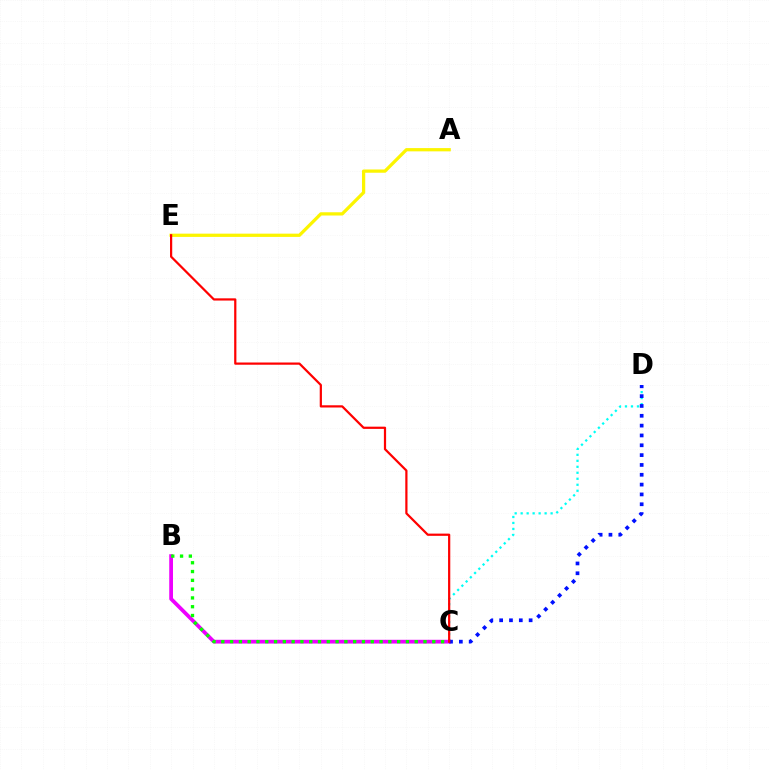{('A', 'E'): [{'color': '#fcf500', 'line_style': 'solid', 'thickness': 2.34}], ('B', 'C'): [{'color': '#ee00ff', 'line_style': 'solid', 'thickness': 2.71}, {'color': '#08ff00', 'line_style': 'dotted', 'thickness': 2.39}], ('C', 'D'): [{'color': '#00fff6', 'line_style': 'dotted', 'thickness': 1.63}, {'color': '#0010ff', 'line_style': 'dotted', 'thickness': 2.67}], ('C', 'E'): [{'color': '#ff0000', 'line_style': 'solid', 'thickness': 1.6}]}